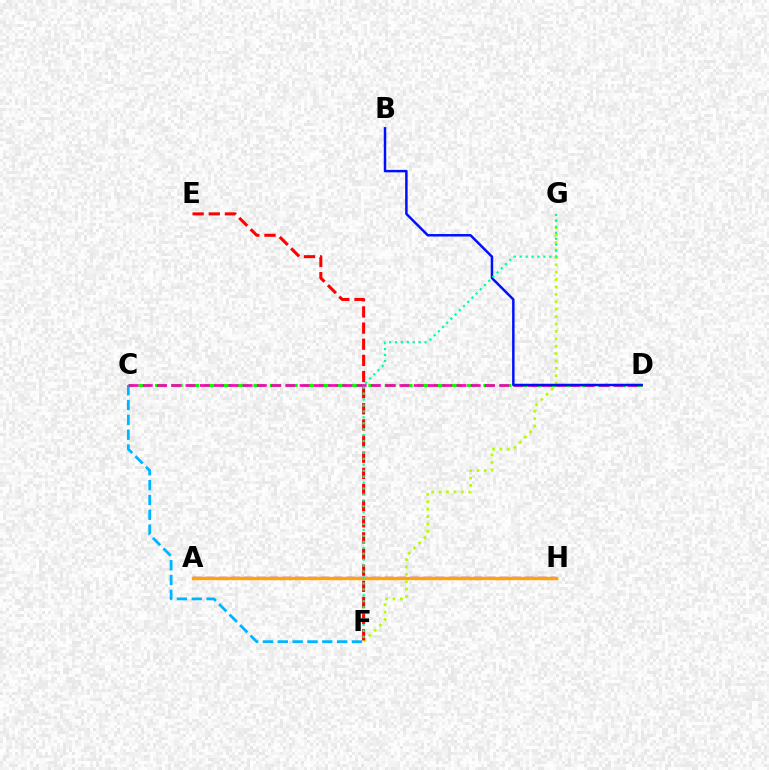{('A', 'H'): [{'color': '#9b00ff', 'line_style': 'dashed', 'thickness': 1.73}, {'color': '#ffa500', 'line_style': 'solid', 'thickness': 2.44}], ('C', 'D'): [{'color': '#08ff00', 'line_style': 'dashed', 'thickness': 2.23}, {'color': '#ff00bd', 'line_style': 'dashed', 'thickness': 1.94}], ('C', 'F'): [{'color': '#00b5ff', 'line_style': 'dashed', 'thickness': 2.01}], ('F', 'G'): [{'color': '#b3ff00', 'line_style': 'dotted', 'thickness': 2.01}, {'color': '#00ff9d', 'line_style': 'dotted', 'thickness': 1.61}], ('E', 'F'): [{'color': '#ff0000', 'line_style': 'dashed', 'thickness': 2.19}], ('B', 'D'): [{'color': '#0010ff', 'line_style': 'solid', 'thickness': 1.79}]}